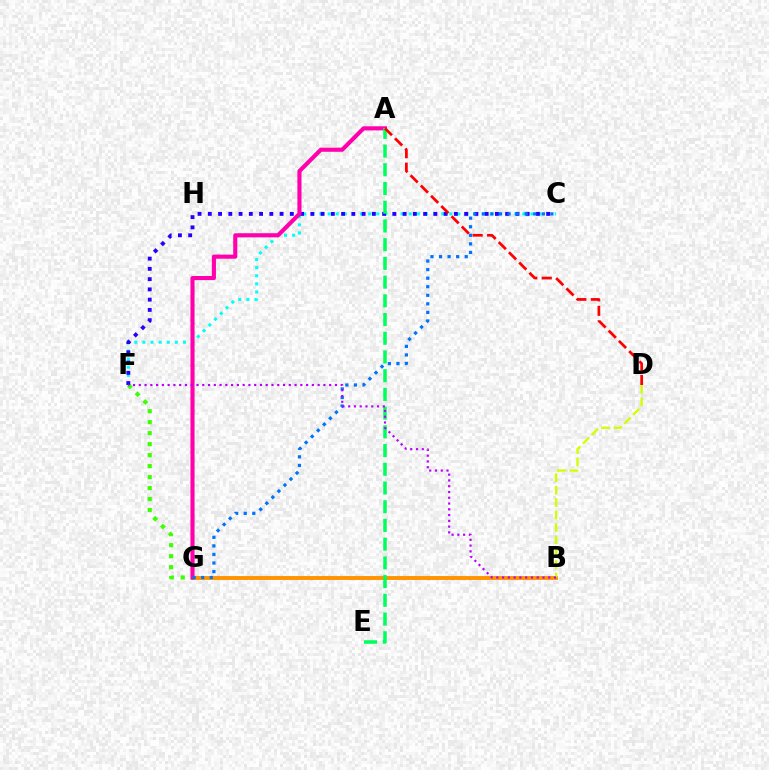{('C', 'F'): [{'color': '#00fff6', 'line_style': 'dotted', 'thickness': 2.2}, {'color': '#2500ff', 'line_style': 'dotted', 'thickness': 2.79}], ('F', 'G'): [{'color': '#3dff00', 'line_style': 'dotted', 'thickness': 2.99}], ('B', 'G'): [{'color': '#ff9400', 'line_style': 'solid', 'thickness': 2.82}], ('A', 'G'): [{'color': '#ff00ac', 'line_style': 'solid', 'thickness': 2.96}], ('A', 'E'): [{'color': '#00ff5c', 'line_style': 'dashed', 'thickness': 2.54}], ('A', 'D'): [{'color': '#ff0000', 'line_style': 'dashed', 'thickness': 1.97}], ('C', 'G'): [{'color': '#0074ff', 'line_style': 'dotted', 'thickness': 2.33}], ('B', 'D'): [{'color': '#d1ff00', 'line_style': 'dashed', 'thickness': 1.69}], ('B', 'F'): [{'color': '#b900ff', 'line_style': 'dotted', 'thickness': 1.57}]}